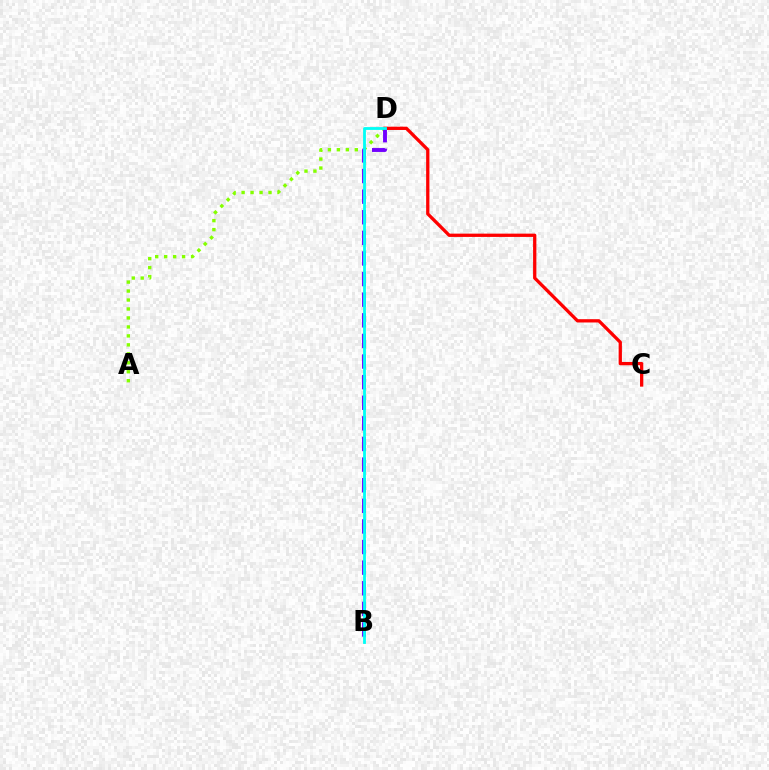{('A', 'D'): [{'color': '#84ff00', 'line_style': 'dotted', 'thickness': 2.44}], ('C', 'D'): [{'color': '#ff0000', 'line_style': 'solid', 'thickness': 2.36}], ('B', 'D'): [{'color': '#7200ff', 'line_style': 'dashed', 'thickness': 2.8}, {'color': '#00fff6', 'line_style': 'solid', 'thickness': 2.02}]}